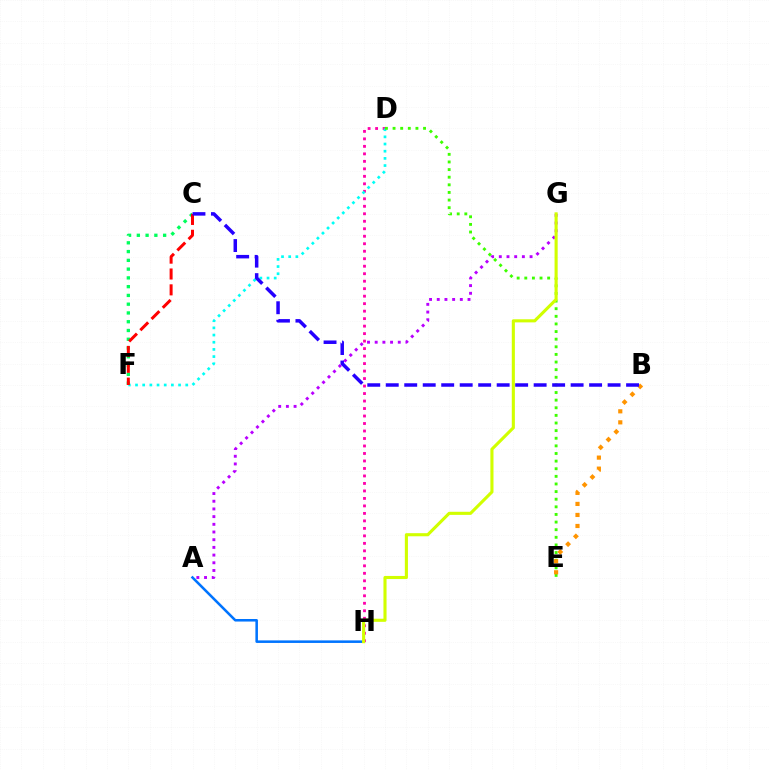{('D', 'H'): [{'color': '#ff00ac', 'line_style': 'dotted', 'thickness': 2.04}], ('A', 'H'): [{'color': '#0074ff', 'line_style': 'solid', 'thickness': 1.83}], ('D', 'F'): [{'color': '#00fff6', 'line_style': 'dotted', 'thickness': 1.95}], ('A', 'G'): [{'color': '#b900ff', 'line_style': 'dotted', 'thickness': 2.09}], ('D', 'E'): [{'color': '#3dff00', 'line_style': 'dotted', 'thickness': 2.07}], ('C', 'F'): [{'color': '#00ff5c', 'line_style': 'dotted', 'thickness': 2.38}, {'color': '#ff0000', 'line_style': 'dashed', 'thickness': 2.15}], ('G', 'H'): [{'color': '#d1ff00', 'line_style': 'solid', 'thickness': 2.23}], ('B', 'E'): [{'color': '#ff9400', 'line_style': 'dotted', 'thickness': 3.0}], ('B', 'C'): [{'color': '#2500ff', 'line_style': 'dashed', 'thickness': 2.51}]}